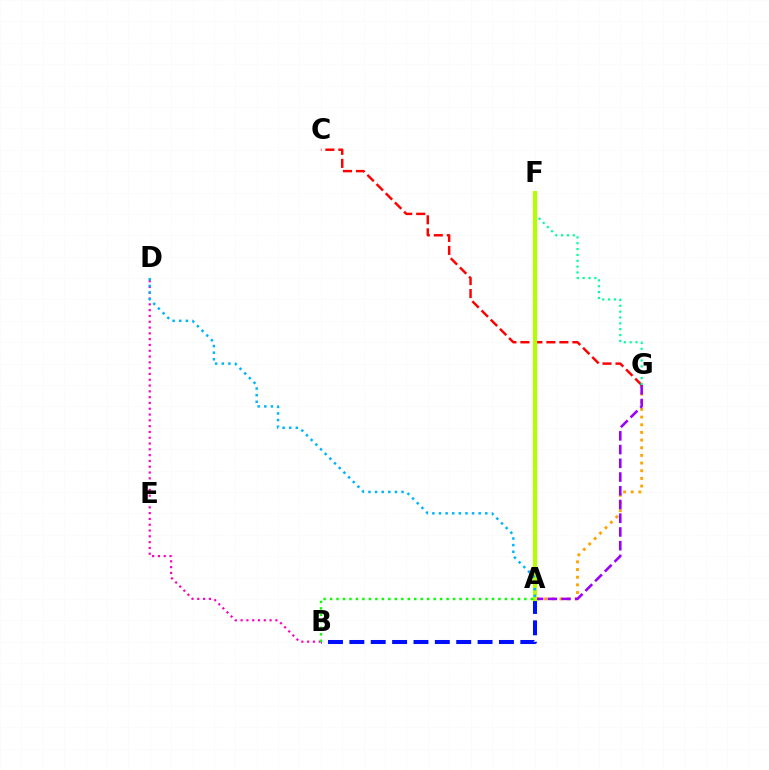{('A', 'B'): [{'color': '#0010ff', 'line_style': 'dashed', 'thickness': 2.9}, {'color': '#08ff00', 'line_style': 'dotted', 'thickness': 1.76}], ('A', 'G'): [{'color': '#ffa500', 'line_style': 'dotted', 'thickness': 2.08}, {'color': '#9b00ff', 'line_style': 'dashed', 'thickness': 1.87}], ('C', 'G'): [{'color': '#ff0000', 'line_style': 'dashed', 'thickness': 1.77}], ('B', 'D'): [{'color': '#ff00bd', 'line_style': 'dotted', 'thickness': 1.58}], ('F', 'G'): [{'color': '#00ff9d', 'line_style': 'dotted', 'thickness': 1.59}], ('A', 'F'): [{'color': '#b3ff00', 'line_style': 'solid', 'thickness': 2.96}], ('A', 'D'): [{'color': '#00b5ff', 'line_style': 'dotted', 'thickness': 1.8}]}